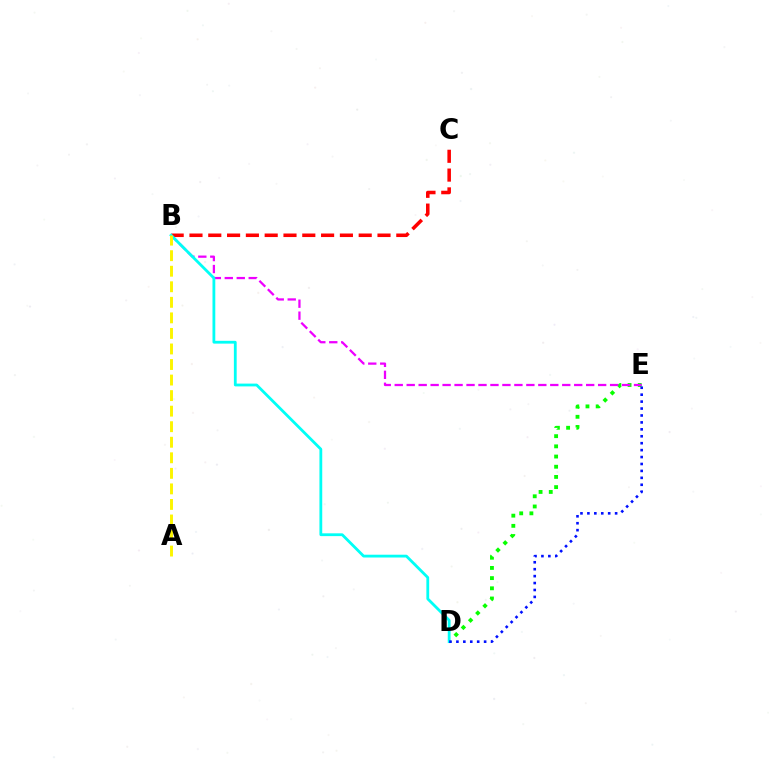{('D', 'E'): [{'color': '#08ff00', 'line_style': 'dotted', 'thickness': 2.77}, {'color': '#0010ff', 'line_style': 'dotted', 'thickness': 1.88}], ('B', 'E'): [{'color': '#ee00ff', 'line_style': 'dashed', 'thickness': 1.63}], ('B', 'C'): [{'color': '#ff0000', 'line_style': 'dashed', 'thickness': 2.55}], ('B', 'D'): [{'color': '#00fff6', 'line_style': 'solid', 'thickness': 2.02}], ('A', 'B'): [{'color': '#fcf500', 'line_style': 'dashed', 'thickness': 2.11}]}